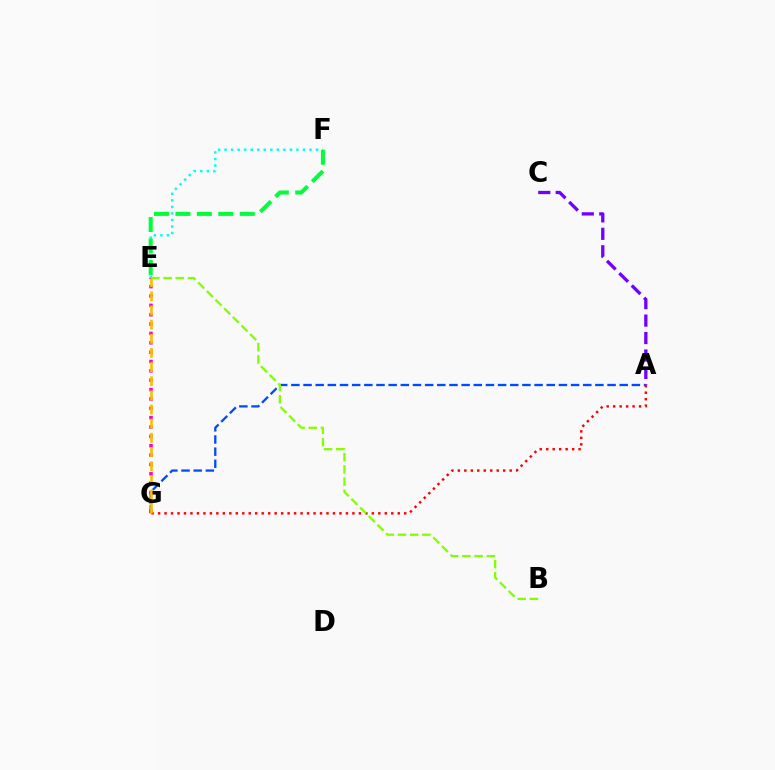{('A', 'G'): [{'color': '#004bff', 'line_style': 'dashed', 'thickness': 1.65}, {'color': '#ff0000', 'line_style': 'dotted', 'thickness': 1.76}], ('E', 'G'): [{'color': '#ff00cf', 'line_style': 'dotted', 'thickness': 2.54}, {'color': '#ffbd00', 'line_style': 'dashed', 'thickness': 1.92}], ('A', 'C'): [{'color': '#7200ff', 'line_style': 'dashed', 'thickness': 2.37}], ('E', 'F'): [{'color': '#00fff6', 'line_style': 'dotted', 'thickness': 1.77}, {'color': '#00ff39', 'line_style': 'dashed', 'thickness': 2.91}], ('B', 'E'): [{'color': '#84ff00', 'line_style': 'dashed', 'thickness': 1.66}]}